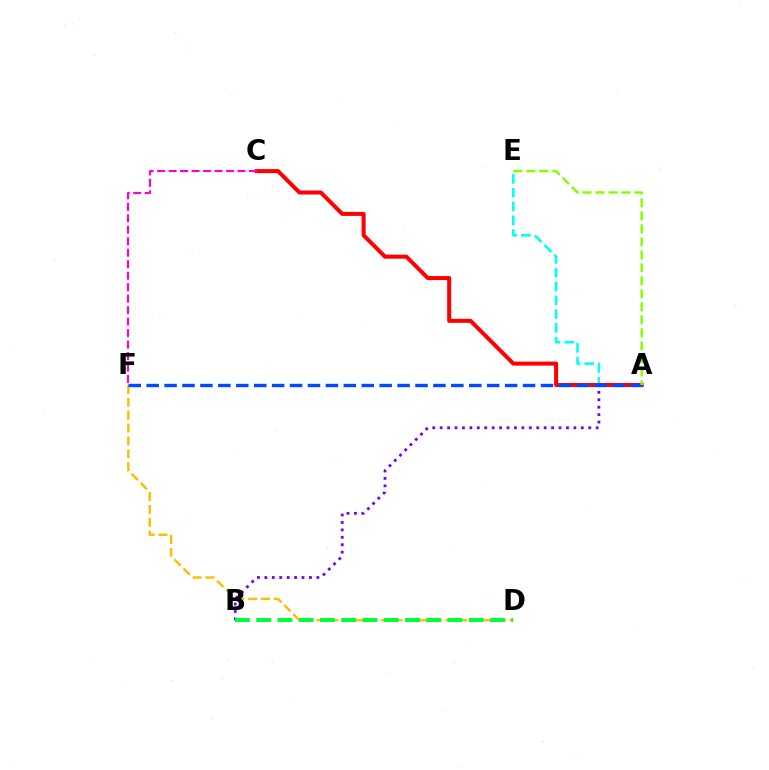{('A', 'E'): [{'color': '#00fff6', 'line_style': 'dashed', 'thickness': 1.87}, {'color': '#84ff00', 'line_style': 'dashed', 'thickness': 1.77}], ('D', 'F'): [{'color': '#ffbd00', 'line_style': 'dashed', 'thickness': 1.75}], ('A', 'B'): [{'color': '#7200ff', 'line_style': 'dotted', 'thickness': 2.02}], ('A', 'C'): [{'color': '#ff0000', 'line_style': 'solid', 'thickness': 2.9}], ('B', 'D'): [{'color': '#00ff39', 'line_style': 'dashed', 'thickness': 2.89}], ('A', 'F'): [{'color': '#004bff', 'line_style': 'dashed', 'thickness': 2.43}], ('C', 'F'): [{'color': '#ff00cf', 'line_style': 'dashed', 'thickness': 1.56}]}